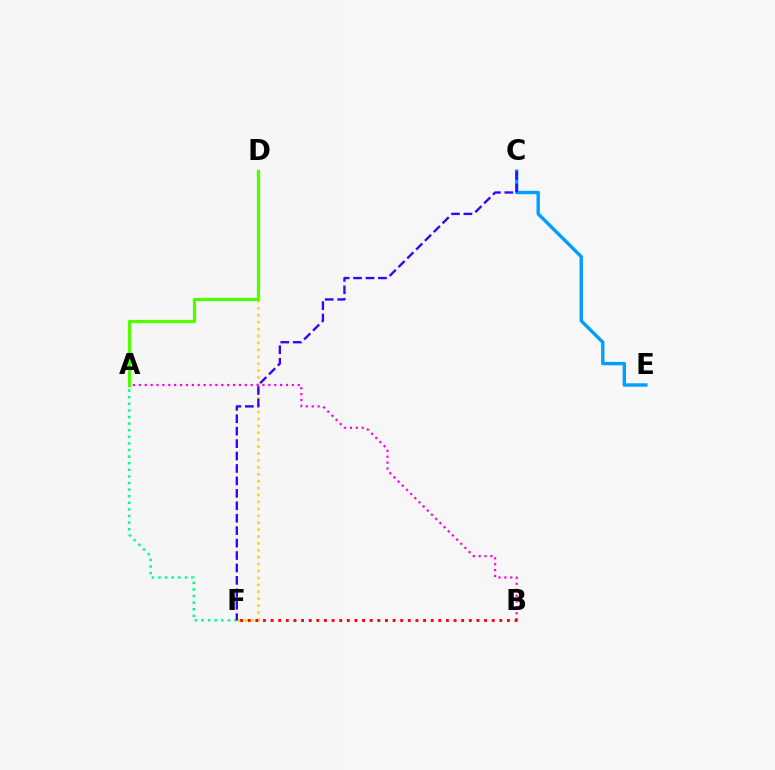{('C', 'E'): [{'color': '#009eff', 'line_style': 'solid', 'thickness': 2.44}], ('D', 'F'): [{'color': '#ffd500', 'line_style': 'dotted', 'thickness': 1.88}], ('A', 'B'): [{'color': '#ff00ed', 'line_style': 'dotted', 'thickness': 1.6}], ('A', 'D'): [{'color': '#4fff00', 'line_style': 'solid', 'thickness': 2.35}], ('A', 'F'): [{'color': '#00ff86', 'line_style': 'dotted', 'thickness': 1.79}], ('C', 'F'): [{'color': '#3700ff', 'line_style': 'dashed', 'thickness': 1.69}], ('B', 'F'): [{'color': '#ff0000', 'line_style': 'dotted', 'thickness': 2.07}]}